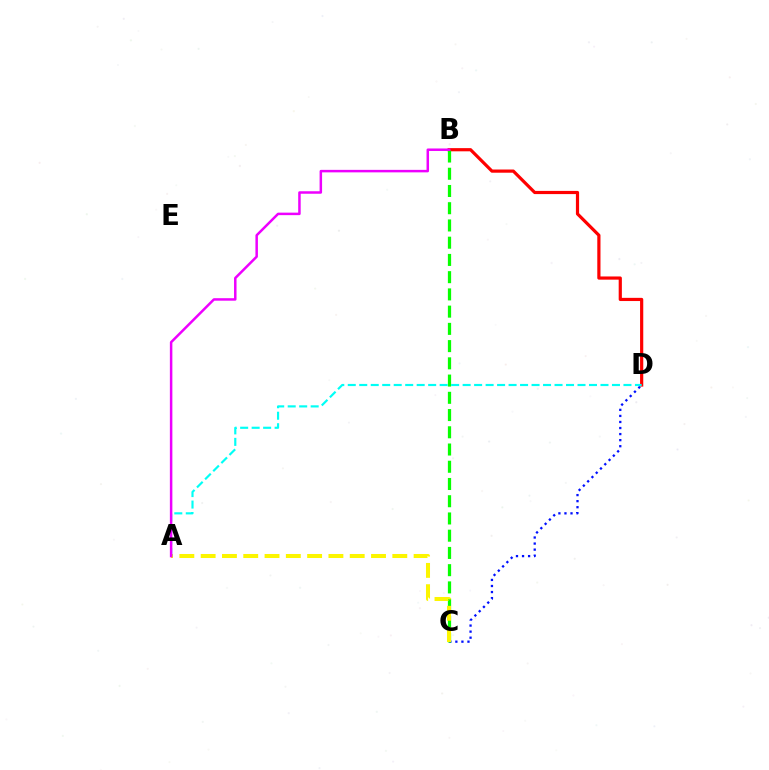{('C', 'D'): [{'color': '#0010ff', 'line_style': 'dotted', 'thickness': 1.65}], ('B', 'D'): [{'color': '#ff0000', 'line_style': 'solid', 'thickness': 2.3}], ('B', 'C'): [{'color': '#08ff00', 'line_style': 'dashed', 'thickness': 2.34}], ('A', 'C'): [{'color': '#fcf500', 'line_style': 'dashed', 'thickness': 2.89}], ('A', 'D'): [{'color': '#00fff6', 'line_style': 'dashed', 'thickness': 1.56}], ('A', 'B'): [{'color': '#ee00ff', 'line_style': 'solid', 'thickness': 1.8}]}